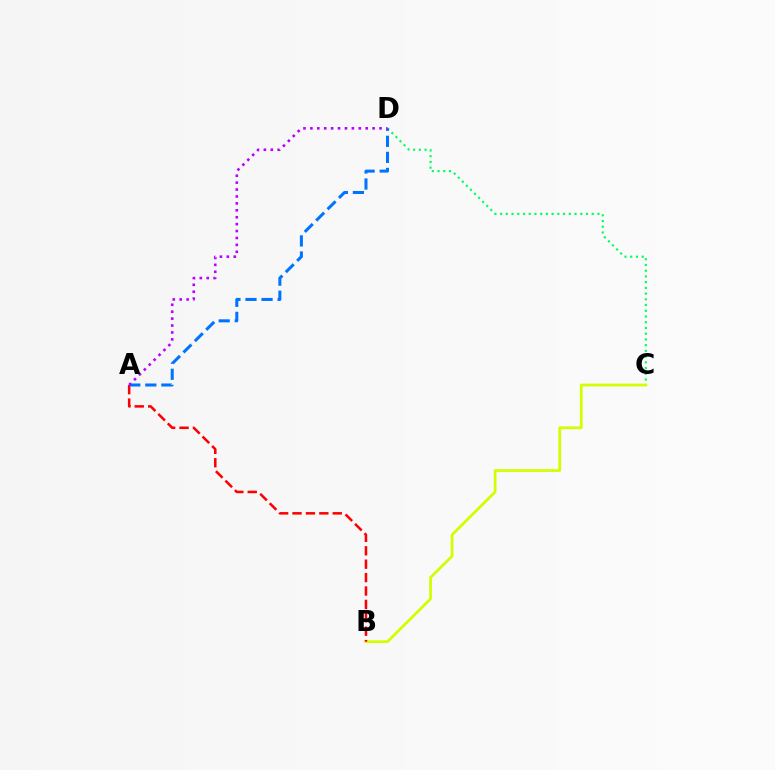{('C', 'D'): [{'color': '#00ff5c', 'line_style': 'dotted', 'thickness': 1.56}], ('B', 'C'): [{'color': '#d1ff00', 'line_style': 'solid', 'thickness': 1.99}], ('A', 'B'): [{'color': '#ff0000', 'line_style': 'dashed', 'thickness': 1.82}], ('A', 'D'): [{'color': '#0074ff', 'line_style': 'dashed', 'thickness': 2.18}, {'color': '#b900ff', 'line_style': 'dotted', 'thickness': 1.88}]}